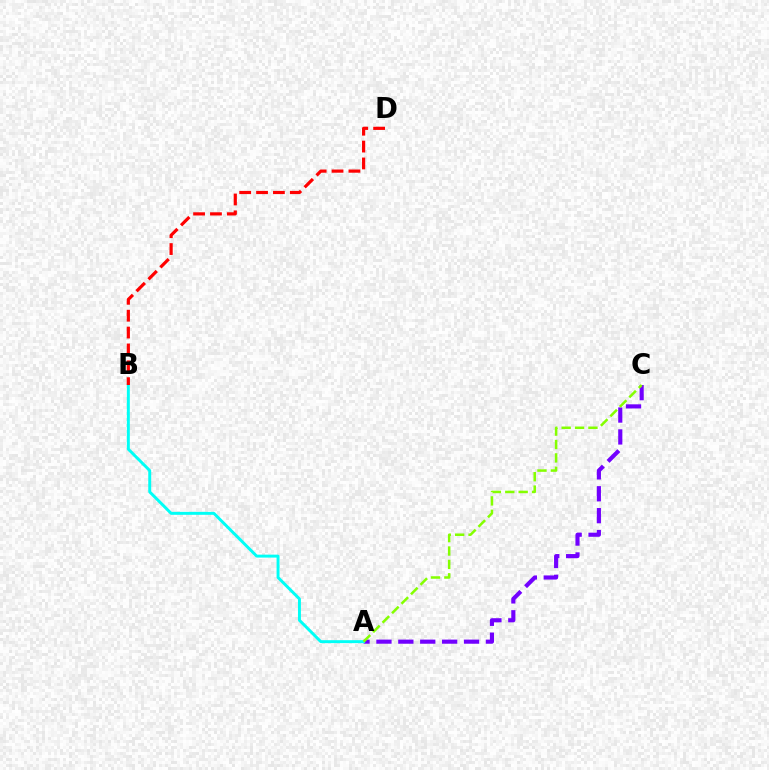{('A', 'C'): [{'color': '#7200ff', 'line_style': 'dashed', 'thickness': 2.97}, {'color': '#84ff00', 'line_style': 'dashed', 'thickness': 1.82}], ('A', 'B'): [{'color': '#00fff6', 'line_style': 'solid', 'thickness': 2.12}], ('B', 'D'): [{'color': '#ff0000', 'line_style': 'dashed', 'thickness': 2.29}]}